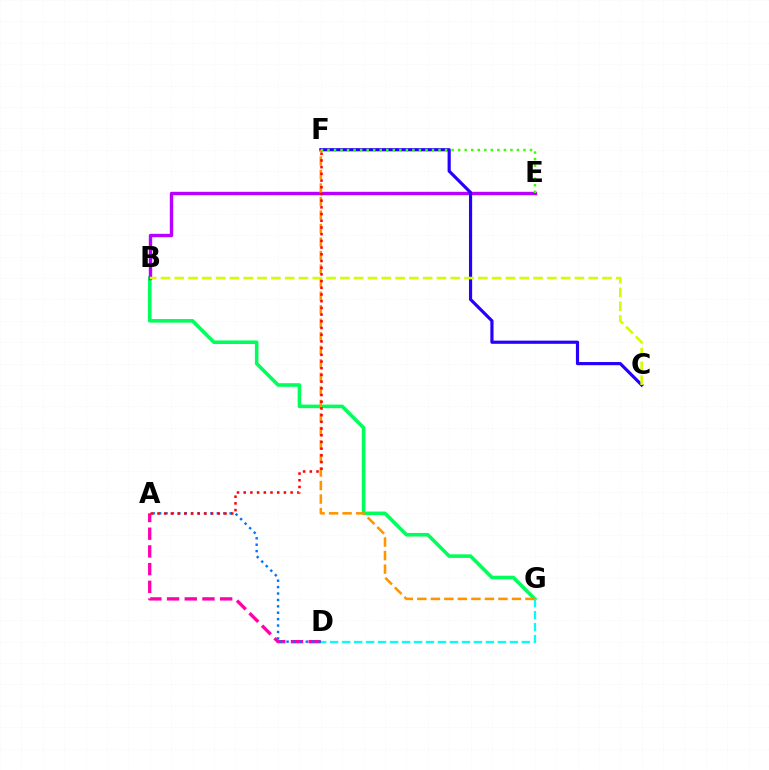{('B', 'G'): [{'color': '#00ff5c', 'line_style': 'solid', 'thickness': 2.58}], ('B', 'E'): [{'color': '#b900ff', 'line_style': 'solid', 'thickness': 2.44}], ('A', 'D'): [{'color': '#ff00ac', 'line_style': 'dashed', 'thickness': 2.4}, {'color': '#0074ff', 'line_style': 'dotted', 'thickness': 1.74}], ('C', 'F'): [{'color': '#2500ff', 'line_style': 'solid', 'thickness': 2.28}], ('D', 'G'): [{'color': '#00fff6', 'line_style': 'dashed', 'thickness': 1.63}], ('F', 'G'): [{'color': '#ff9400', 'line_style': 'dashed', 'thickness': 1.84}], ('A', 'F'): [{'color': '#ff0000', 'line_style': 'dotted', 'thickness': 1.82}], ('B', 'C'): [{'color': '#d1ff00', 'line_style': 'dashed', 'thickness': 1.87}], ('E', 'F'): [{'color': '#3dff00', 'line_style': 'dotted', 'thickness': 1.78}]}